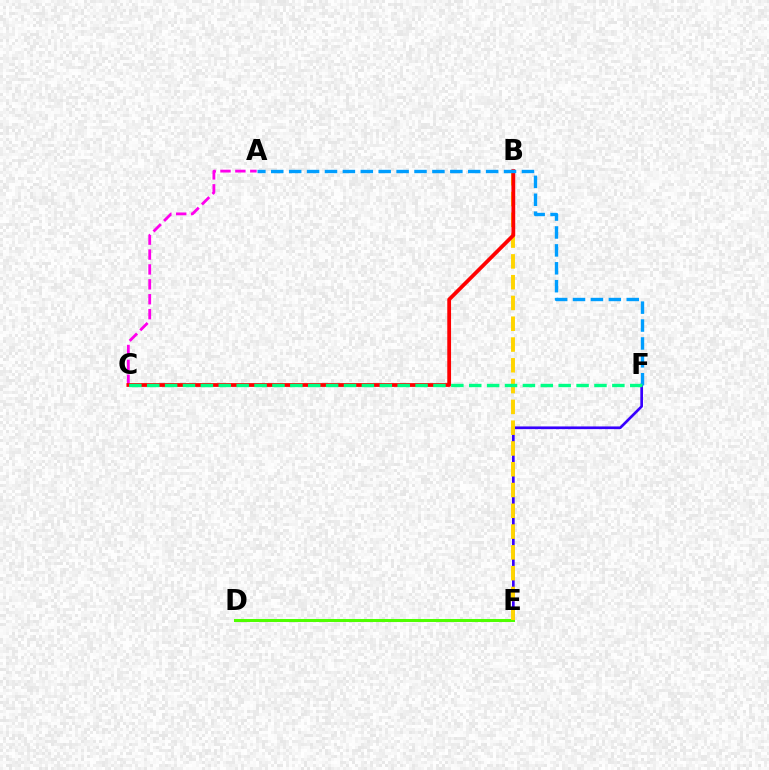{('E', 'F'): [{'color': '#3700ff', 'line_style': 'solid', 'thickness': 1.93}], ('D', 'E'): [{'color': '#4fff00', 'line_style': 'solid', 'thickness': 2.18}], ('B', 'E'): [{'color': '#ffd500', 'line_style': 'dashed', 'thickness': 2.82}], ('A', 'C'): [{'color': '#ff00ed', 'line_style': 'dashed', 'thickness': 2.02}], ('B', 'C'): [{'color': '#ff0000', 'line_style': 'solid', 'thickness': 2.72}], ('A', 'F'): [{'color': '#009eff', 'line_style': 'dashed', 'thickness': 2.43}], ('C', 'F'): [{'color': '#00ff86', 'line_style': 'dashed', 'thickness': 2.43}]}